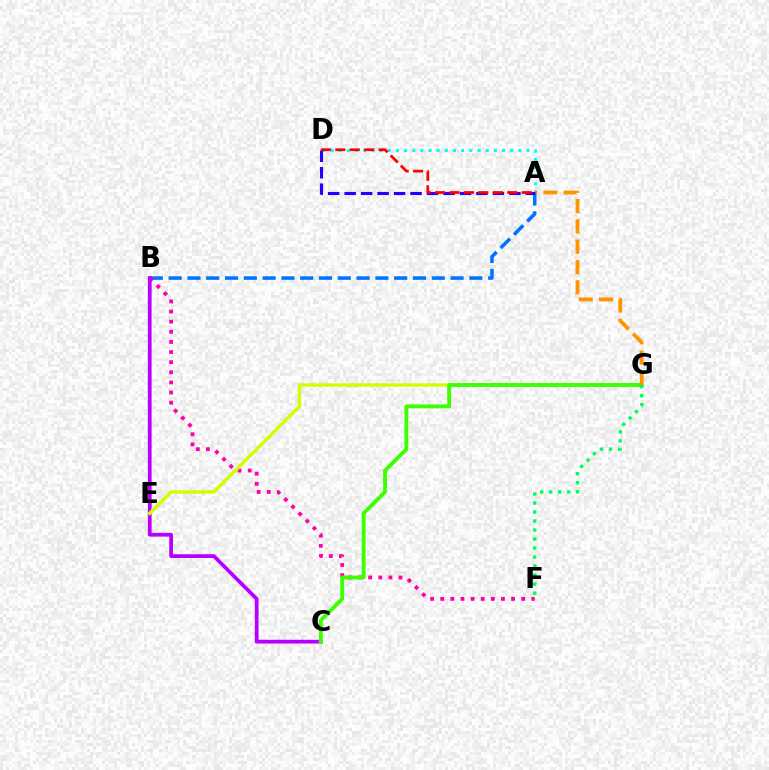{('A', 'B'): [{'color': '#0074ff', 'line_style': 'dashed', 'thickness': 2.55}], ('B', 'F'): [{'color': '#ff00ac', 'line_style': 'dotted', 'thickness': 2.75}], ('B', 'C'): [{'color': '#b900ff', 'line_style': 'solid', 'thickness': 2.71}], ('E', 'G'): [{'color': '#d1ff00', 'line_style': 'solid', 'thickness': 2.45}], ('C', 'G'): [{'color': '#3dff00', 'line_style': 'solid', 'thickness': 2.77}], ('A', 'D'): [{'color': '#00fff6', 'line_style': 'dotted', 'thickness': 2.22}, {'color': '#2500ff', 'line_style': 'dashed', 'thickness': 2.24}, {'color': '#ff0000', 'line_style': 'dashed', 'thickness': 1.96}], ('A', 'G'): [{'color': '#ff9400', 'line_style': 'dashed', 'thickness': 2.76}], ('F', 'G'): [{'color': '#00ff5c', 'line_style': 'dotted', 'thickness': 2.45}]}